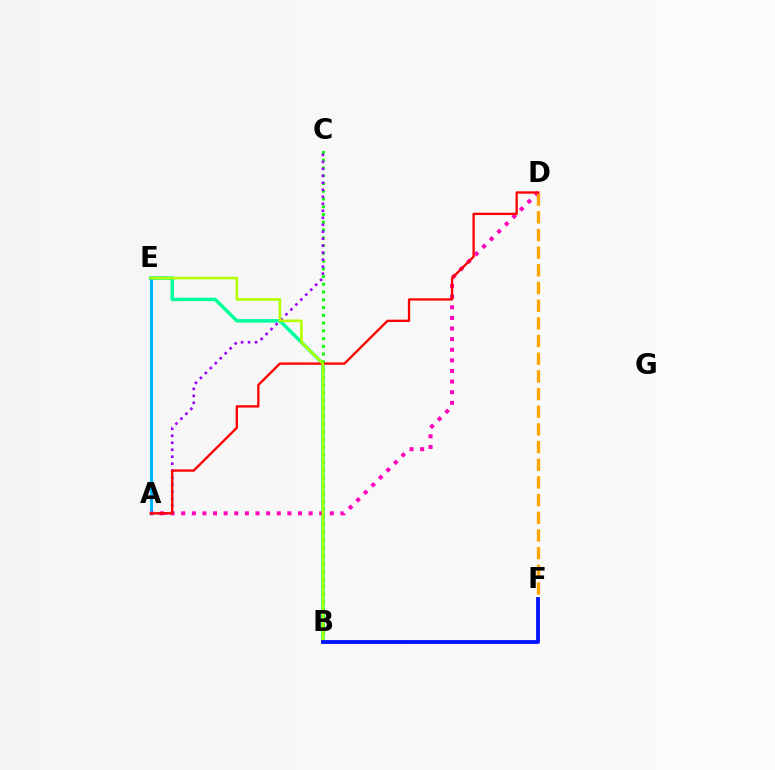{('B', 'E'): [{'color': '#00ff9d', 'line_style': 'solid', 'thickness': 2.52}, {'color': '#b3ff00', 'line_style': 'solid', 'thickness': 1.9}], ('A', 'E'): [{'color': '#00b5ff', 'line_style': 'solid', 'thickness': 2.22}], ('A', 'D'): [{'color': '#ff00bd', 'line_style': 'dotted', 'thickness': 2.88}, {'color': '#ff0000', 'line_style': 'solid', 'thickness': 1.67}], ('D', 'F'): [{'color': '#ffa500', 'line_style': 'dashed', 'thickness': 2.4}], ('B', 'C'): [{'color': '#08ff00', 'line_style': 'dotted', 'thickness': 2.11}], ('A', 'C'): [{'color': '#9b00ff', 'line_style': 'dotted', 'thickness': 1.9}], ('B', 'F'): [{'color': '#0010ff', 'line_style': 'solid', 'thickness': 2.75}]}